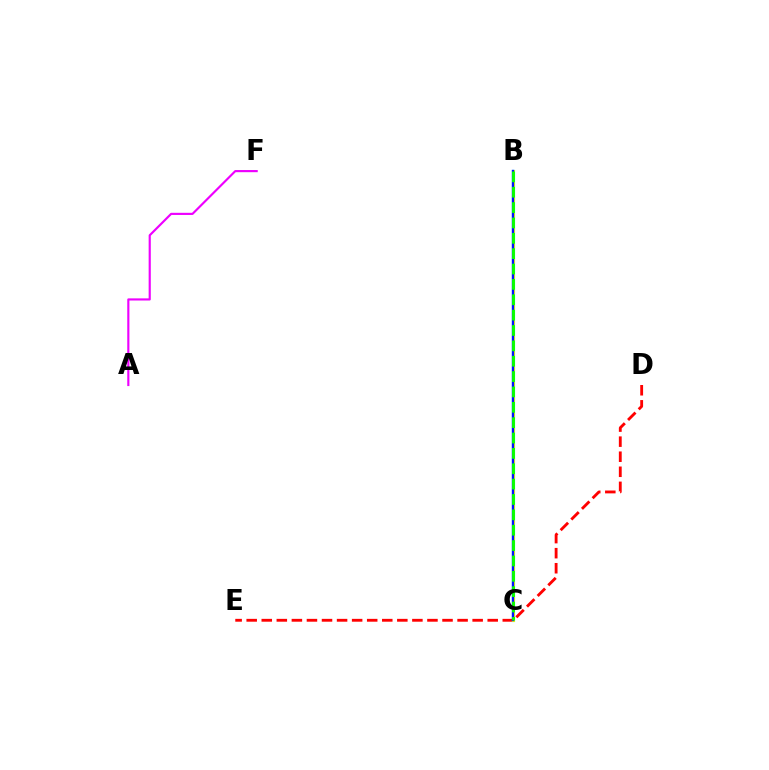{('D', 'E'): [{'color': '#ff0000', 'line_style': 'dashed', 'thickness': 2.05}], ('A', 'F'): [{'color': '#ee00ff', 'line_style': 'solid', 'thickness': 1.55}], ('B', 'C'): [{'color': '#00fff6', 'line_style': 'solid', 'thickness': 2.28}, {'color': '#fcf500', 'line_style': 'solid', 'thickness': 2.15}, {'color': '#0010ff', 'line_style': 'solid', 'thickness': 1.69}, {'color': '#08ff00', 'line_style': 'dashed', 'thickness': 2.09}]}